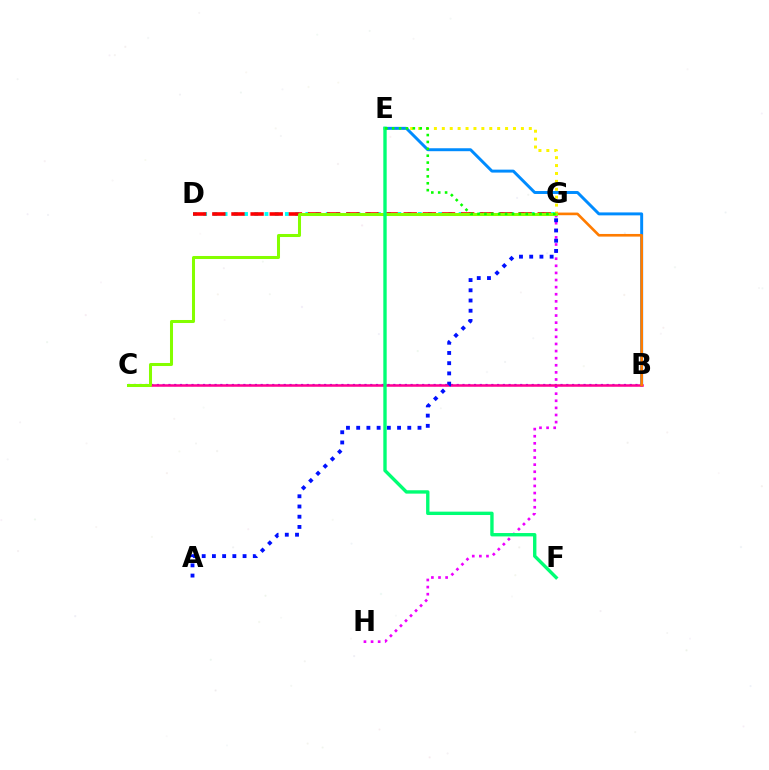{('E', 'G'): [{'color': '#fcf500', 'line_style': 'dotted', 'thickness': 2.15}, {'color': '#08ff00', 'line_style': 'dotted', 'thickness': 1.87}], ('B', 'E'): [{'color': '#008cff', 'line_style': 'solid', 'thickness': 2.12}], ('D', 'G'): [{'color': '#00fff6', 'line_style': 'dotted', 'thickness': 2.78}, {'color': '#ff0000', 'line_style': 'dashed', 'thickness': 2.6}], ('G', 'H'): [{'color': '#ee00ff', 'line_style': 'dotted', 'thickness': 1.93}], ('B', 'C'): [{'color': '#7200ff', 'line_style': 'dotted', 'thickness': 1.57}, {'color': '#ff0094', 'line_style': 'solid', 'thickness': 1.81}], ('B', 'G'): [{'color': '#ff7c00', 'line_style': 'solid', 'thickness': 1.9}], ('A', 'G'): [{'color': '#0010ff', 'line_style': 'dotted', 'thickness': 2.78}], ('C', 'G'): [{'color': '#84ff00', 'line_style': 'solid', 'thickness': 2.18}], ('E', 'F'): [{'color': '#00ff74', 'line_style': 'solid', 'thickness': 2.43}]}